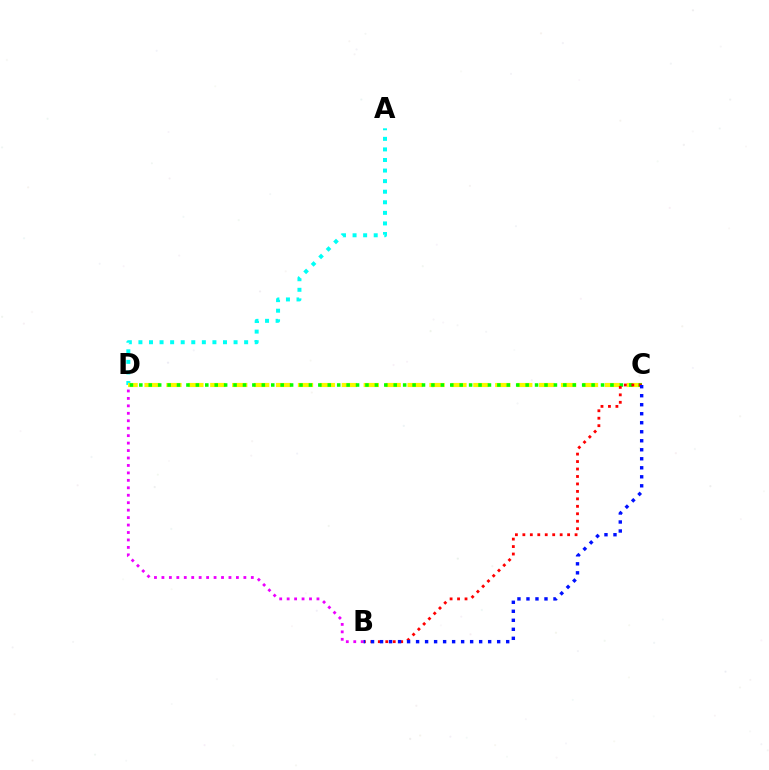{('A', 'D'): [{'color': '#00fff6', 'line_style': 'dotted', 'thickness': 2.87}], ('C', 'D'): [{'color': '#fcf500', 'line_style': 'dashed', 'thickness': 2.98}, {'color': '#08ff00', 'line_style': 'dotted', 'thickness': 2.56}], ('B', 'C'): [{'color': '#ff0000', 'line_style': 'dotted', 'thickness': 2.03}, {'color': '#0010ff', 'line_style': 'dotted', 'thickness': 2.45}], ('B', 'D'): [{'color': '#ee00ff', 'line_style': 'dotted', 'thickness': 2.02}]}